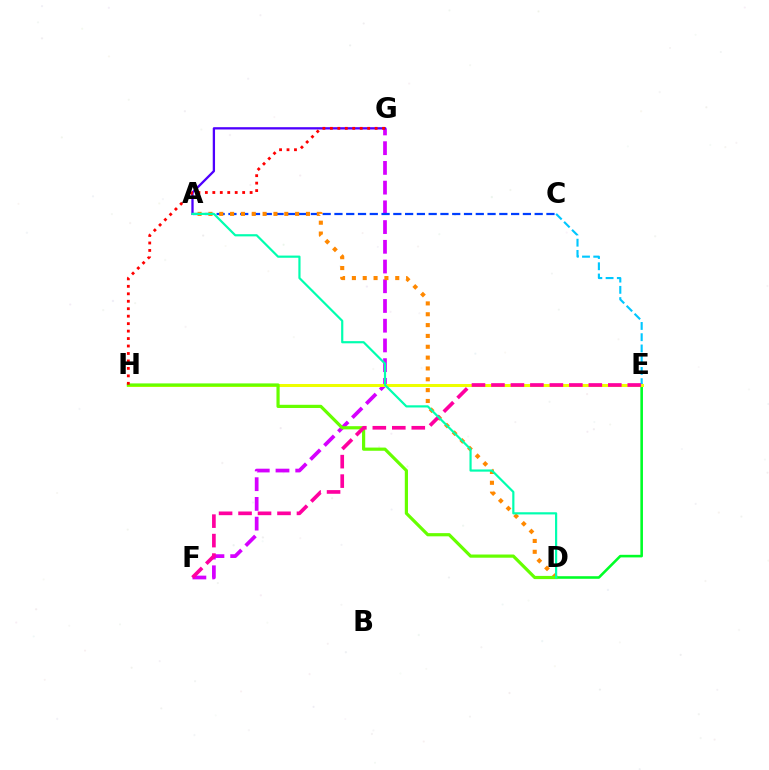{('D', 'E'): [{'color': '#00ff27', 'line_style': 'solid', 'thickness': 1.86}], ('C', 'E'): [{'color': '#00c7ff', 'line_style': 'dashed', 'thickness': 1.53}], ('F', 'G'): [{'color': '#d600ff', 'line_style': 'dashed', 'thickness': 2.68}], ('A', 'C'): [{'color': '#003fff', 'line_style': 'dashed', 'thickness': 1.6}], ('A', 'G'): [{'color': '#4f00ff', 'line_style': 'solid', 'thickness': 1.66}], ('A', 'D'): [{'color': '#ff8800', 'line_style': 'dotted', 'thickness': 2.95}, {'color': '#00ffaf', 'line_style': 'solid', 'thickness': 1.58}], ('E', 'H'): [{'color': '#eeff00', 'line_style': 'solid', 'thickness': 2.17}], ('D', 'H'): [{'color': '#66ff00', 'line_style': 'solid', 'thickness': 2.3}], ('E', 'F'): [{'color': '#ff00a0', 'line_style': 'dashed', 'thickness': 2.65}], ('G', 'H'): [{'color': '#ff0000', 'line_style': 'dotted', 'thickness': 2.03}]}